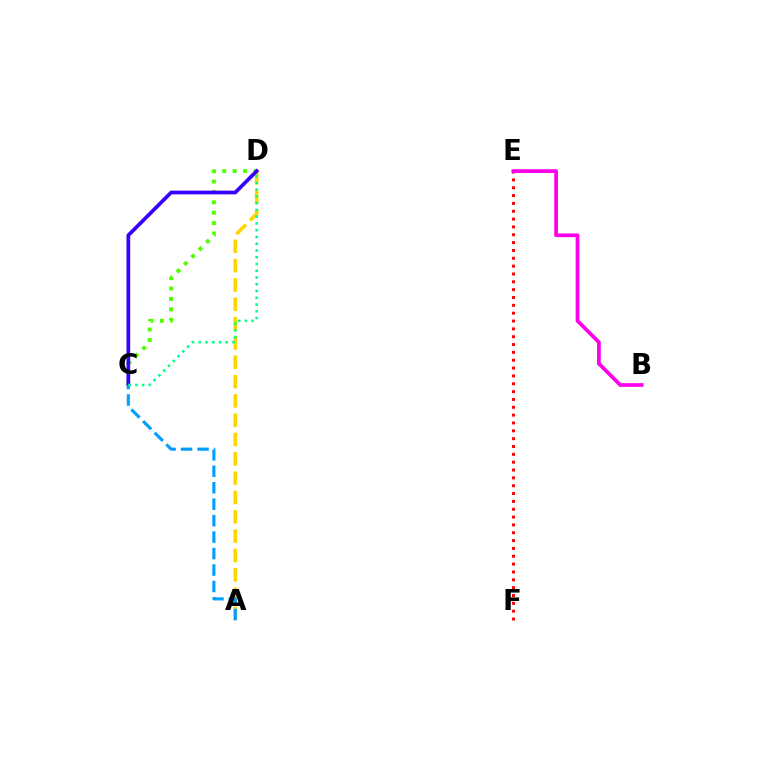{('E', 'F'): [{'color': '#ff0000', 'line_style': 'dotted', 'thickness': 2.13}], ('C', 'D'): [{'color': '#4fff00', 'line_style': 'dotted', 'thickness': 2.82}, {'color': '#3700ff', 'line_style': 'solid', 'thickness': 2.67}, {'color': '#00ff86', 'line_style': 'dotted', 'thickness': 1.84}], ('A', 'D'): [{'color': '#ffd500', 'line_style': 'dashed', 'thickness': 2.63}], ('A', 'C'): [{'color': '#009eff', 'line_style': 'dashed', 'thickness': 2.24}], ('B', 'E'): [{'color': '#ff00ed', 'line_style': 'solid', 'thickness': 2.68}]}